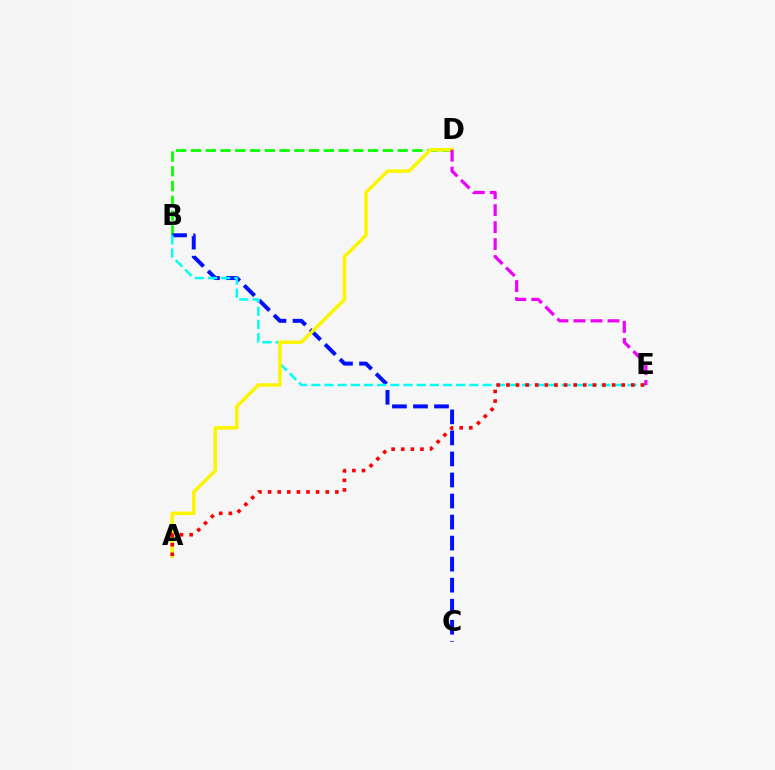{('B', 'D'): [{'color': '#08ff00', 'line_style': 'dashed', 'thickness': 2.01}], ('B', 'C'): [{'color': '#0010ff', 'line_style': 'dashed', 'thickness': 2.86}], ('B', 'E'): [{'color': '#00fff6', 'line_style': 'dashed', 'thickness': 1.79}], ('A', 'D'): [{'color': '#fcf500', 'line_style': 'solid', 'thickness': 2.52}], ('D', 'E'): [{'color': '#ee00ff', 'line_style': 'dashed', 'thickness': 2.31}], ('A', 'E'): [{'color': '#ff0000', 'line_style': 'dotted', 'thickness': 2.61}]}